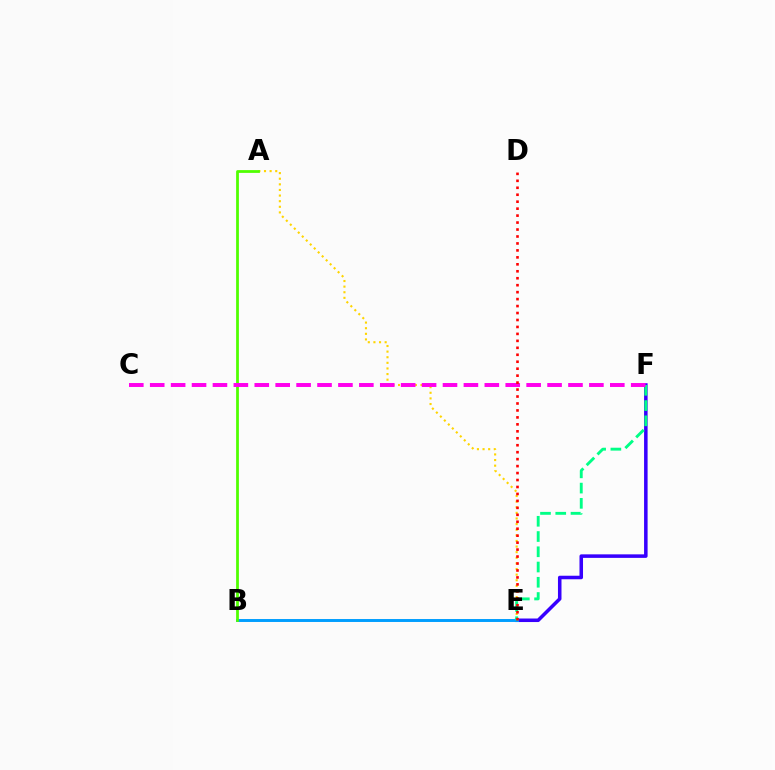{('A', 'E'): [{'color': '#ffd500', 'line_style': 'dotted', 'thickness': 1.53}], ('E', 'F'): [{'color': '#3700ff', 'line_style': 'solid', 'thickness': 2.54}, {'color': '#00ff86', 'line_style': 'dashed', 'thickness': 2.07}], ('B', 'E'): [{'color': '#009eff', 'line_style': 'solid', 'thickness': 2.11}], ('A', 'B'): [{'color': '#4fff00', 'line_style': 'solid', 'thickness': 2.0}], ('C', 'F'): [{'color': '#ff00ed', 'line_style': 'dashed', 'thickness': 2.84}], ('D', 'E'): [{'color': '#ff0000', 'line_style': 'dotted', 'thickness': 1.89}]}